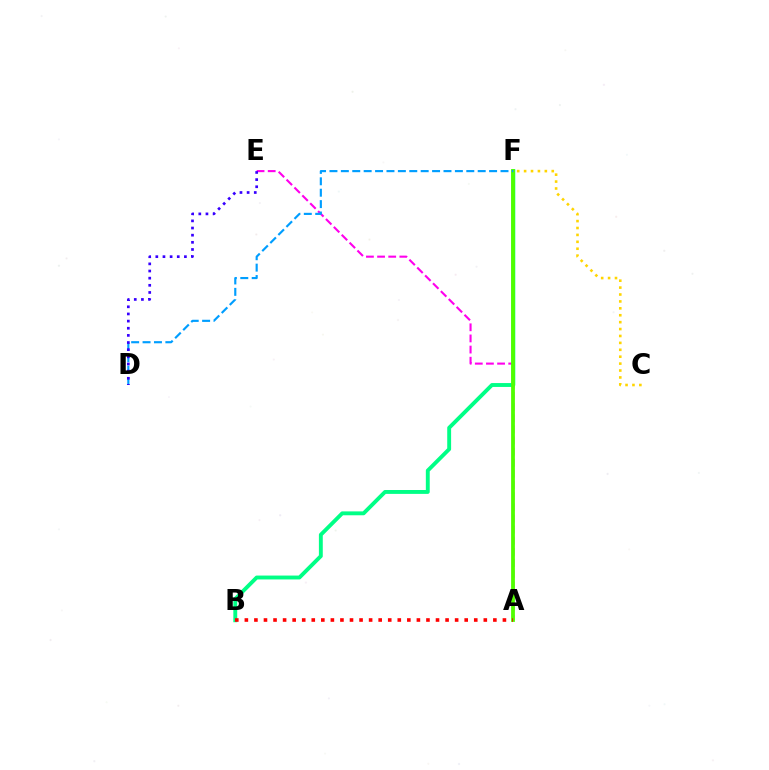{('C', 'F'): [{'color': '#ffd500', 'line_style': 'dotted', 'thickness': 1.88}], ('A', 'E'): [{'color': '#ff00ed', 'line_style': 'dashed', 'thickness': 1.51}], ('B', 'F'): [{'color': '#00ff86', 'line_style': 'solid', 'thickness': 2.8}], ('A', 'F'): [{'color': '#4fff00', 'line_style': 'solid', 'thickness': 2.73}], ('D', 'F'): [{'color': '#009eff', 'line_style': 'dashed', 'thickness': 1.55}], ('D', 'E'): [{'color': '#3700ff', 'line_style': 'dotted', 'thickness': 1.94}], ('A', 'B'): [{'color': '#ff0000', 'line_style': 'dotted', 'thickness': 2.6}]}